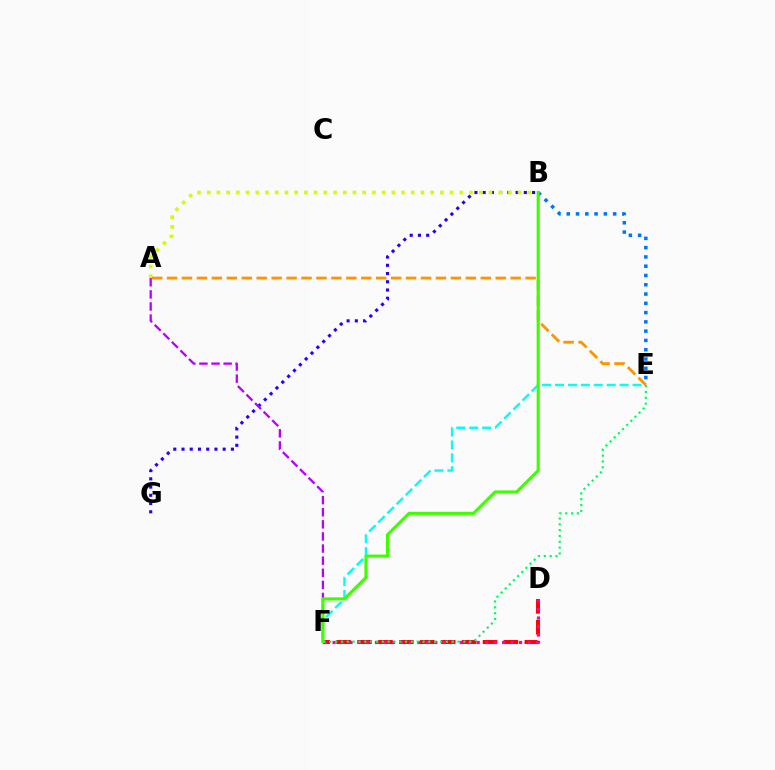{('B', 'G'): [{'color': '#2500ff', 'line_style': 'dotted', 'thickness': 2.24}], ('A', 'B'): [{'color': '#d1ff00', 'line_style': 'dotted', 'thickness': 2.64}], ('A', 'F'): [{'color': '#b900ff', 'line_style': 'dashed', 'thickness': 1.64}], ('D', 'F'): [{'color': '#ff0000', 'line_style': 'dashed', 'thickness': 2.84}, {'color': '#ff00ac', 'line_style': 'dotted', 'thickness': 2.3}], ('A', 'E'): [{'color': '#ff9400', 'line_style': 'dashed', 'thickness': 2.03}], ('E', 'F'): [{'color': '#00fff6', 'line_style': 'dashed', 'thickness': 1.76}, {'color': '#00ff5c', 'line_style': 'dotted', 'thickness': 1.58}], ('B', 'E'): [{'color': '#0074ff', 'line_style': 'dotted', 'thickness': 2.52}], ('B', 'F'): [{'color': '#3dff00', 'line_style': 'solid', 'thickness': 2.23}]}